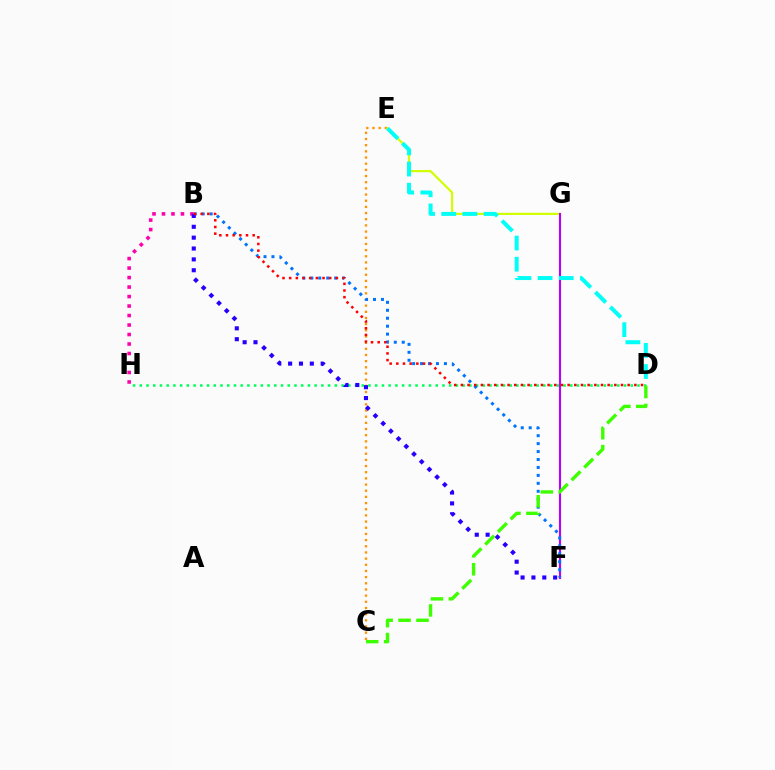{('C', 'E'): [{'color': '#ff9400', 'line_style': 'dotted', 'thickness': 1.68}], ('E', 'G'): [{'color': '#d1ff00', 'line_style': 'solid', 'thickness': 1.58}], ('D', 'H'): [{'color': '#00ff5c', 'line_style': 'dotted', 'thickness': 1.83}], ('F', 'G'): [{'color': '#b900ff', 'line_style': 'solid', 'thickness': 1.51}], ('B', 'H'): [{'color': '#ff00ac', 'line_style': 'dotted', 'thickness': 2.58}], ('B', 'F'): [{'color': '#0074ff', 'line_style': 'dotted', 'thickness': 2.16}, {'color': '#2500ff', 'line_style': 'dotted', 'thickness': 2.95}], ('D', 'E'): [{'color': '#00fff6', 'line_style': 'dashed', 'thickness': 2.87}], ('B', 'D'): [{'color': '#ff0000', 'line_style': 'dotted', 'thickness': 1.81}], ('C', 'D'): [{'color': '#3dff00', 'line_style': 'dashed', 'thickness': 2.43}]}